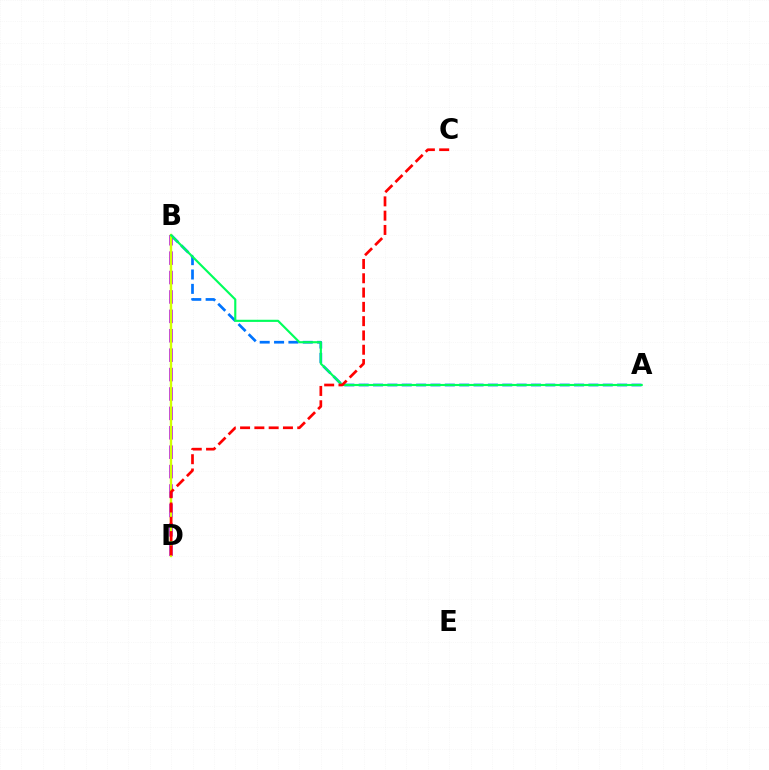{('B', 'D'): [{'color': '#b900ff', 'line_style': 'dashed', 'thickness': 2.64}, {'color': '#d1ff00', 'line_style': 'solid', 'thickness': 1.71}], ('A', 'B'): [{'color': '#0074ff', 'line_style': 'dashed', 'thickness': 1.95}, {'color': '#00ff5c', 'line_style': 'solid', 'thickness': 1.54}], ('C', 'D'): [{'color': '#ff0000', 'line_style': 'dashed', 'thickness': 1.94}]}